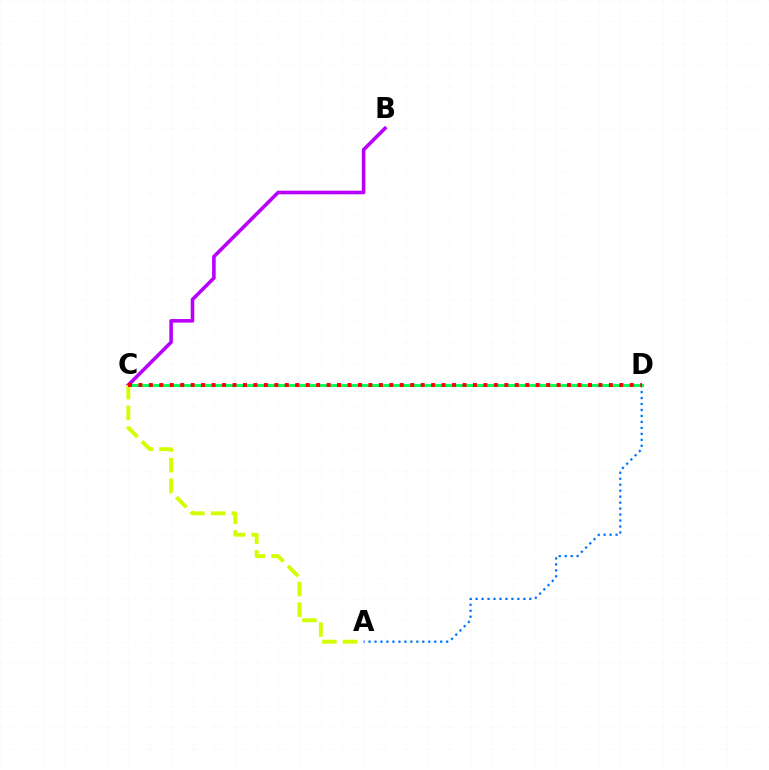{('A', 'D'): [{'color': '#0074ff', 'line_style': 'dotted', 'thickness': 1.62}], ('C', 'D'): [{'color': '#00ff5c', 'line_style': 'solid', 'thickness': 2.11}, {'color': '#ff0000', 'line_style': 'dotted', 'thickness': 2.84}], ('B', 'C'): [{'color': '#b900ff', 'line_style': 'solid', 'thickness': 2.57}], ('A', 'C'): [{'color': '#d1ff00', 'line_style': 'dashed', 'thickness': 2.8}]}